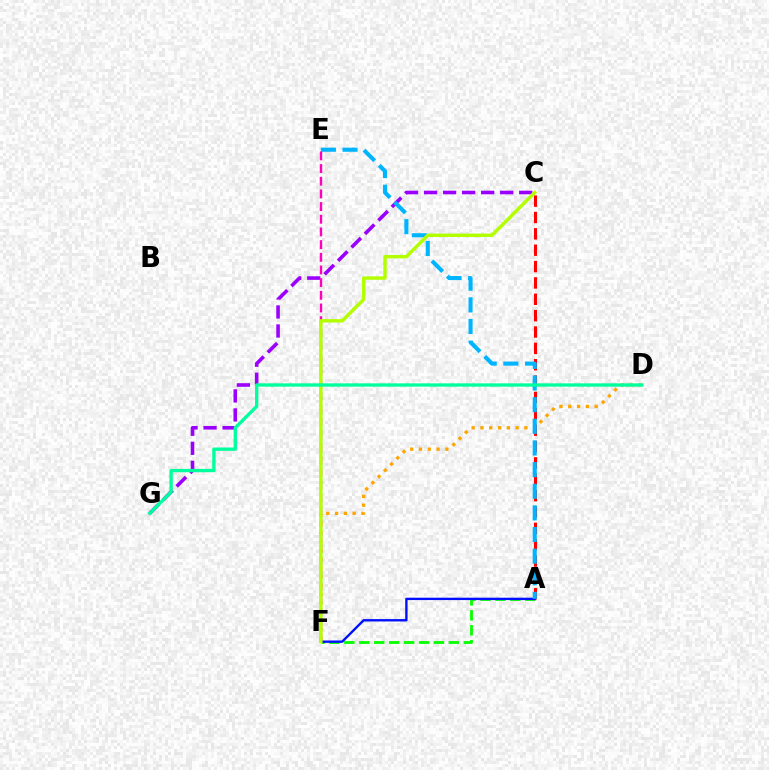{('D', 'F'): [{'color': '#ffa500', 'line_style': 'dotted', 'thickness': 2.39}], ('A', 'C'): [{'color': '#ff0000', 'line_style': 'dashed', 'thickness': 2.22}], ('A', 'F'): [{'color': '#08ff00', 'line_style': 'dashed', 'thickness': 2.03}, {'color': '#0010ff', 'line_style': 'solid', 'thickness': 1.7}], ('C', 'G'): [{'color': '#9b00ff', 'line_style': 'dashed', 'thickness': 2.59}], ('A', 'E'): [{'color': '#00b5ff', 'line_style': 'dashed', 'thickness': 2.94}], ('E', 'F'): [{'color': '#ff00bd', 'line_style': 'dashed', 'thickness': 1.72}], ('C', 'F'): [{'color': '#b3ff00', 'line_style': 'solid', 'thickness': 2.46}], ('D', 'G'): [{'color': '#00ff9d', 'line_style': 'solid', 'thickness': 2.4}]}